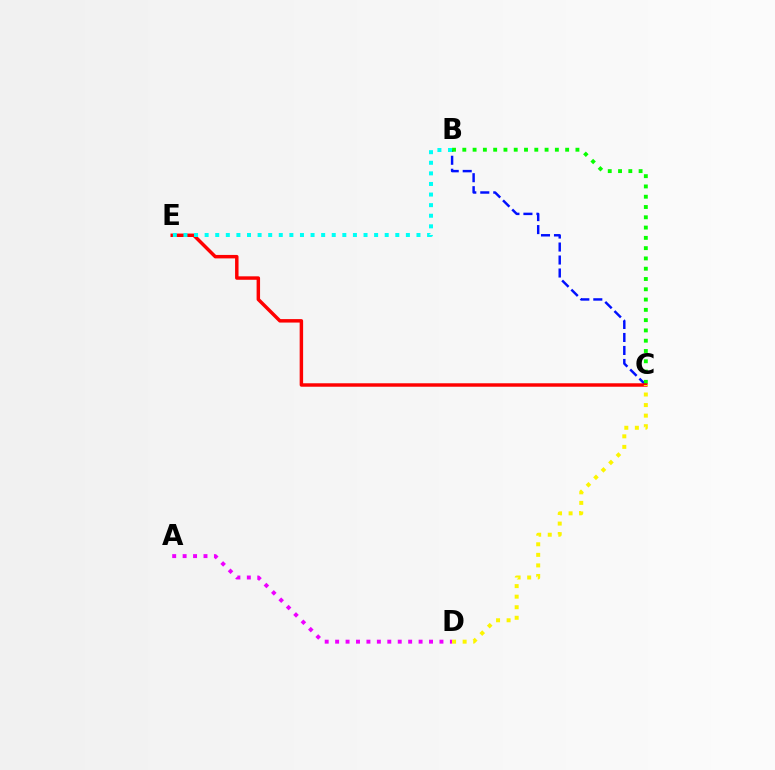{('B', 'C'): [{'color': '#0010ff', 'line_style': 'dashed', 'thickness': 1.76}, {'color': '#08ff00', 'line_style': 'dotted', 'thickness': 2.79}], ('C', 'E'): [{'color': '#ff0000', 'line_style': 'solid', 'thickness': 2.49}], ('A', 'D'): [{'color': '#ee00ff', 'line_style': 'dotted', 'thickness': 2.83}], ('B', 'E'): [{'color': '#00fff6', 'line_style': 'dotted', 'thickness': 2.88}], ('C', 'D'): [{'color': '#fcf500', 'line_style': 'dotted', 'thickness': 2.87}]}